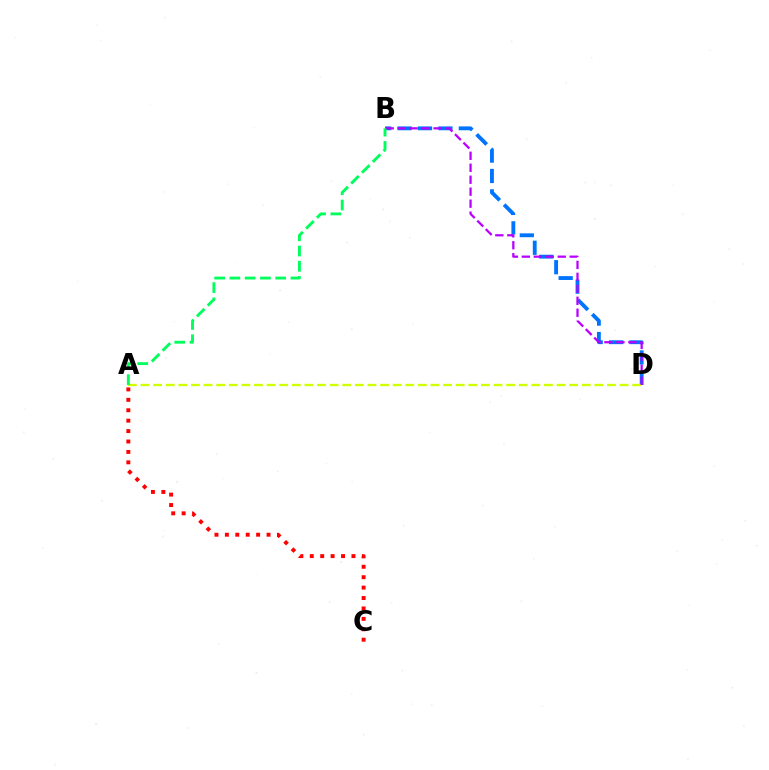{('B', 'D'): [{'color': '#0074ff', 'line_style': 'dashed', 'thickness': 2.77}, {'color': '#b900ff', 'line_style': 'dashed', 'thickness': 1.63}], ('A', 'D'): [{'color': '#d1ff00', 'line_style': 'dashed', 'thickness': 1.71}], ('A', 'C'): [{'color': '#ff0000', 'line_style': 'dotted', 'thickness': 2.83}], ('A', 'B'): [{'color': '#00ff5c', 'line_style': 'dashed', 'thickness': 2.07}]}